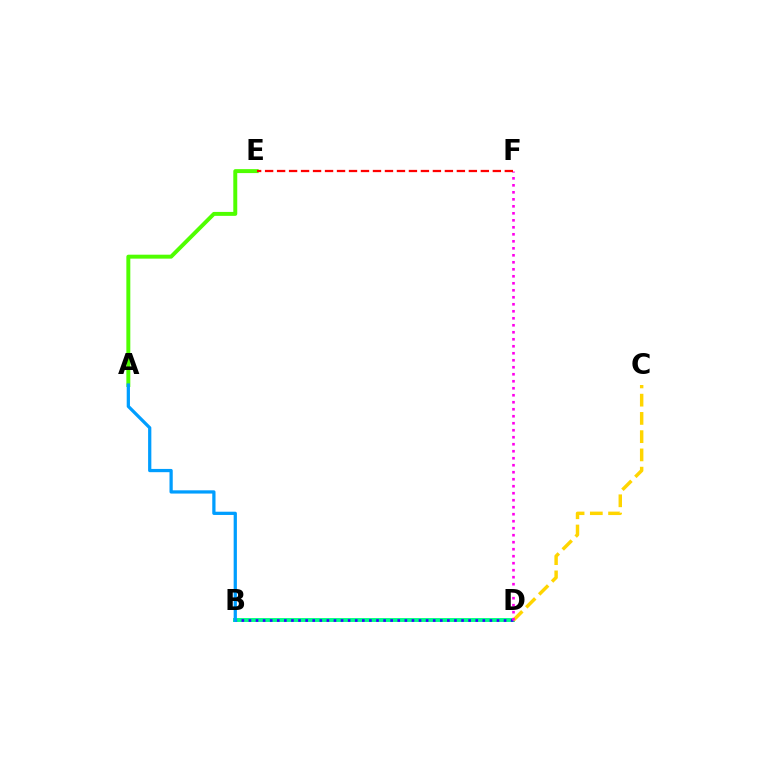{('B', 'D'): [{'color': '#00ff86', 'line_style': 'solid', 'thickness': 2.82}, {'color': '#3700ff', 'line_style': 'dotted', 'thickness': 1.93}], ('A', 'E'): [{'color': '#4fff00', 'line_style': 'solid', 'thickness': 2.84}], ('C', 'D'): [{'color': '#ffd500', 'line_style': 'dashed', 'thickness': 2.48}], ('D', 'F'): [{'color': '#ff00ed', 'line_style': 'dotted', 'thickness': 1.9}], ('A', 'B'): [{'color': '#009eff', 'line_style': 'solid', 'thickness': 2.34}], ('E', 'F'): [{'color': '#ff0000', 'line_style': 'dashed', 'thickness': 1.63}]}